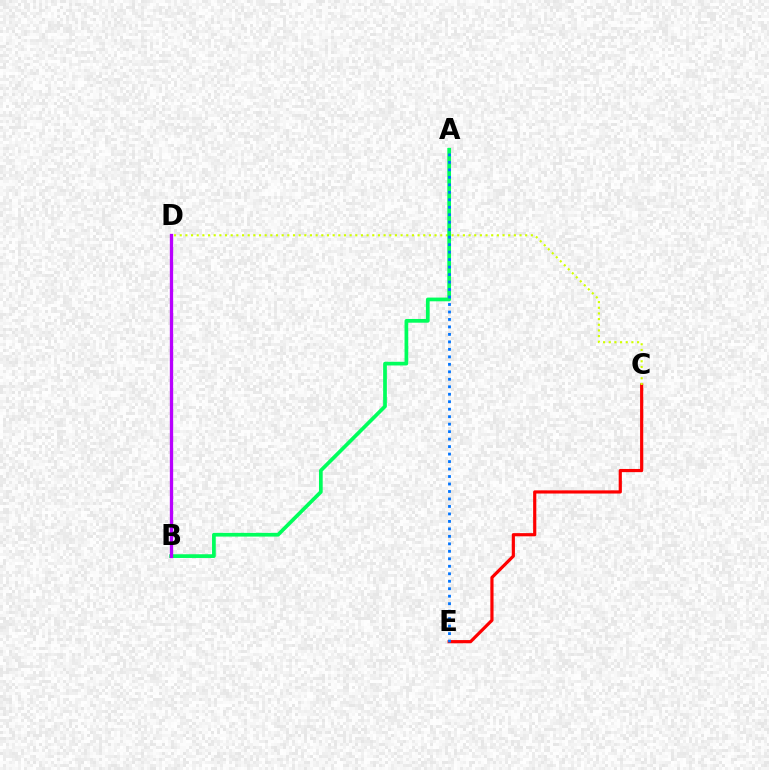{('C', 'E'): [{'color': '#ff0000', 'line_style': 'solid', 'thickness': 2.29}], ('C', 'D'): [{'color': '#d1ff00', 'line_style': 'dotted', 'thickness': 1.54}], ('A', 'B'): [{'color': '#00ff5c', 'line_style': 'solid', 'thickness': 2.68}], ('A', 'E'): [{'color': '#0074ff', 'line_style': 'dotted', 'thickness': 2.03}], ('B', 'D'): [{'color': '#b900ff', 'line_style': 'solid', 'thickness': 2.38}]}